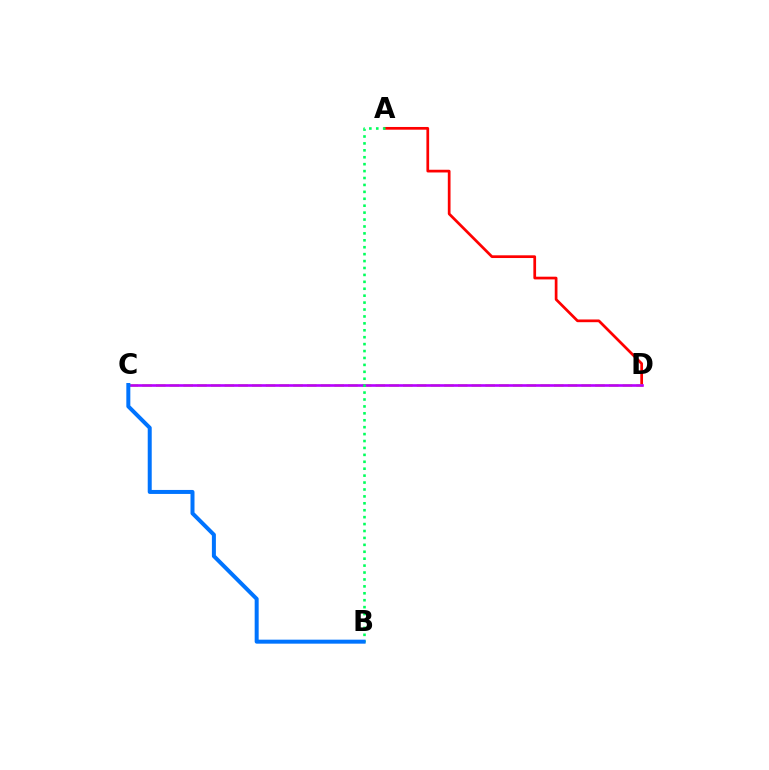{('A', 'D'): [{'color': '#ff0000', 'line_style': 'solid', 'thickness': 1.96}], ('C', 'D'): [{'color': '#d1ff00', 'line_style': 'dashed', 'thickness': 1.86}, {'color': '#b900ff', 'line_style': 'solid', 'thickness': 1.9}], ('A', 'B'): [{'color': '#00ff5c', 'line_style': 'dotted', 'thickness': 1.88}], ('B', 'C'): [{'color': '#0074ff', 'line_style': 'solid', 'thickness': 2.88}]}